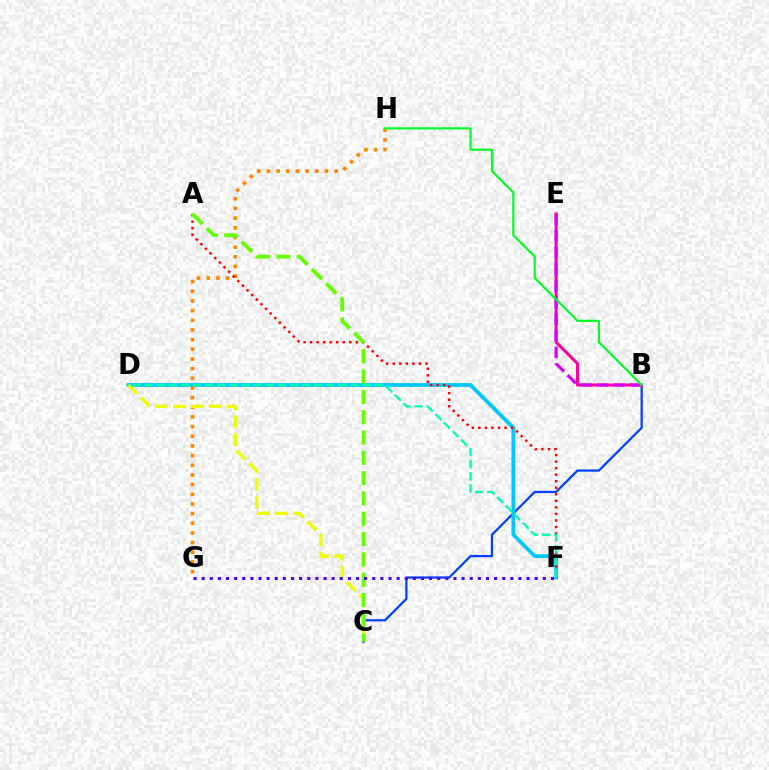{('B', 'C'): [{'color': '#003fff', 'line_style': 'solid', 'thickness': 1.61}], ('D', 'F'): [{'color': '#00c7ff', 'line_style': 'solid', 'thickness': 2.72}, {'color': '#00ffaf', 'line_style': 'dashed', 'thickness': 1.65}], ('G', 'H'): [{'color': '#ff8800', 'line_style': 'dotted', 'thickness': 2.63}], ('A', 'F'): [{'color': '#ff0000', 'line_style': 'dotted', 'thickness': 1.78}], ('C', 'D'): [{'color': '#eeff00', 'line_style': 'dashed', 'thickness': 2.43}], ('A', 'C'): [{'color': '#66ff00', 'line_style': 'dashed', 'thickness': 2.76}], ('B', 'E'): [{'color': '#ff00a0', 'line_style': 'solid', 'thickness': 2.19}, {'color': '#d600ff', 'line_style': 'dashed', 'thickness': 2.26}], ('F', 'G'): [{'color': '#4f00ff', 'line_style': 'dotted', 'thickness': 2.21}], ('B', 'H'): [{'color': '#00ff27', 'line_style': 'solid', 'thickness': 1.57}]}